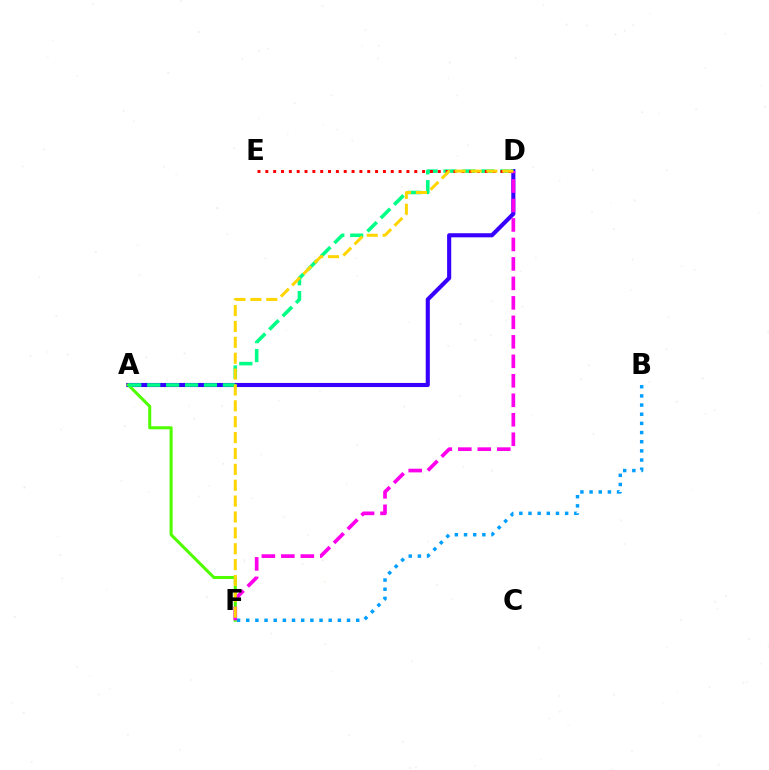{('B', 'F'): [{'color': '#009eff', 'line_style': 'dotted', 'thickness': 2.49}], ('A', 'D'): [{'color': '#3700ff', 'line_style': 'solid', 'thickness': 2.95}, {'color': '#00ff86', 'line_style': 'dashed', 'thickness': 2.57}], ('A', 'F'): [{'color': '#4fff00', 'line_style': 'solid', 'thickness': 2.19}], ('D', 'F'): [{'color': '#ff00ed', 'line_style': 'dashed', 'thickness': 2.65}, {'color': '#ffd500', 'line_style': 'dashed', 'thickness': 2.16}], ('D', 'E'): [{'color': '#ff0000', 'line_style': 'dotted', 'thickness': 2.13}]}